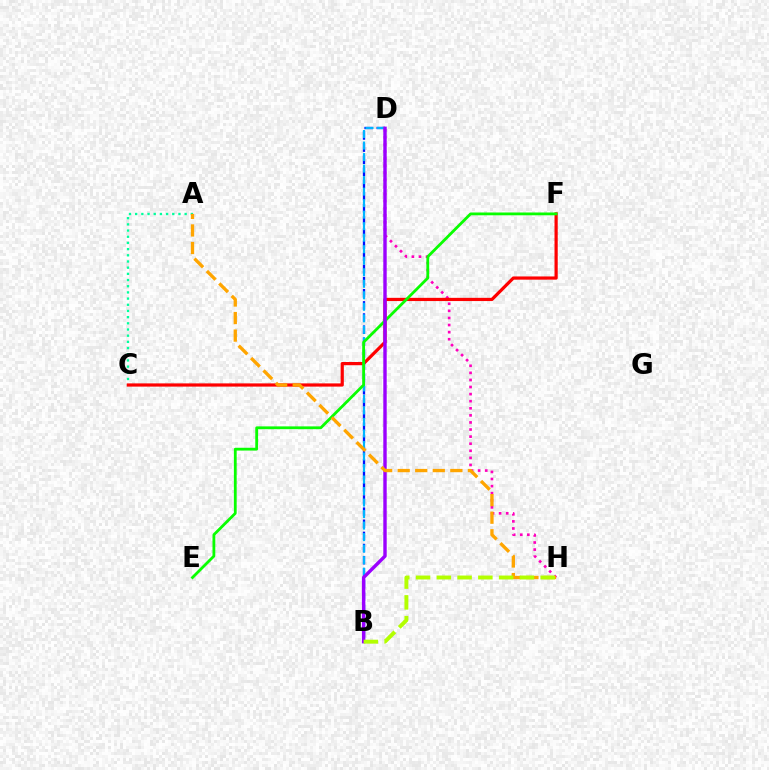{('A', 'C'): [{'color': '#00ff9d', 'line_style': 'dotted', 'thickness': 1.68}], ('D', 'H'): [{'color': '#ff00bd', 'line_style': 'dotted', 'thickness': 1.93}], ('C', 'F'): [{'color': '#ff0000', 'line_style': 'solid', 'thickness': 2.31}], ('B', 'D'): [{'color': '#0010ff', 'line_style': 'dashed', 'thickness': 1.65}, {'color': '#00b5ff', 'line_style': 'dashed', 'thickness': 1.56}, {'color': '#9b00ff', 'line_style': 'solid', 'thickness': 2.45}], ('E', 'F'): [{'color': '#08ff00', 'line_style': 'solid', 'thickness': 2.01}], ('A', 'H'): [{'color': '#ffa500', 'line_style': 'dashed', 'thickness': 2.38}], ('B', 'H'): [{'color': '#b3ff00', 'line_style': 'dashed', 'thickness': 2.82}]}